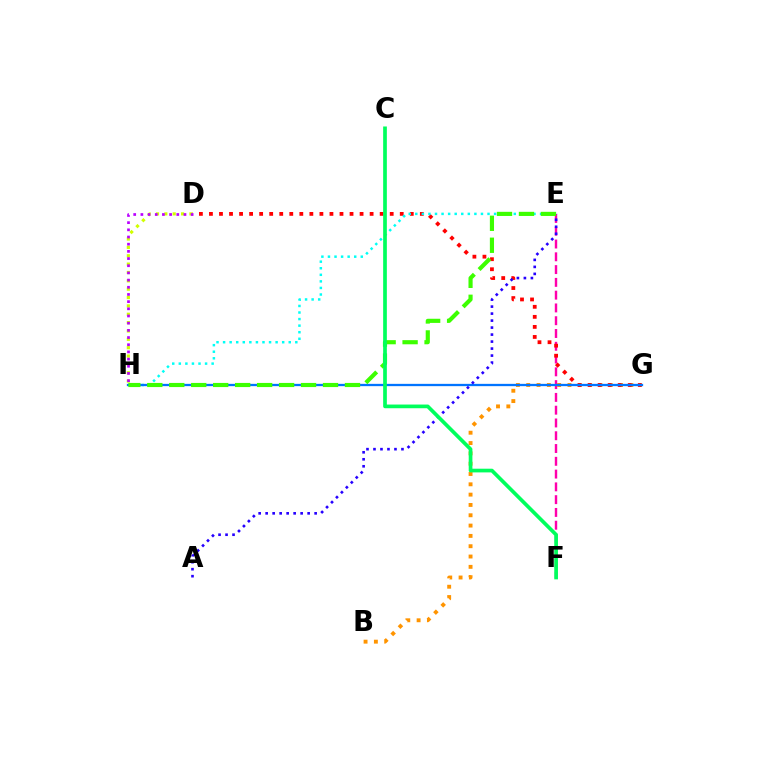{('E', 'F'): [{'color': '#ff00ac', 'line_style': 'dashed', 'thickness': 1.74}], ('B', 'G'): [{'color': '#ff9400', 'line_style': 'dotted', 'thickness': 2.8}], ('D', 'G'): [{'color': '#ff0000', 'line_style': 'dotted', 'thickness': 2.73}], ('E', 'H'): [{'color': '#00fff6', 'line_style': 'dotted', 'thickness': 1.78}, {'color': '#3dff00', 'line_style': 'dashed', 'thickness': 2.98}], ('D', 'H'): [{'color': '#d1ff00', 'line_style': 'dotted', 'thickness': 2.27}, {'color': '#b900ff', 'line_style': 'dotted', 'thickness': 1.95}], ('G', 'H'): [{'color': '#0074ff', 'line_style': 'solid', 'thickness': 1.65}], ('A', 'E'): [{'color': '#2500ff', 'line_style': 'dotted', 'thickness': 1.9}], ('C', 'F'): [{'color': '#00ff5c', 'line_style': 'solid', 'thickness': 2.66}]}